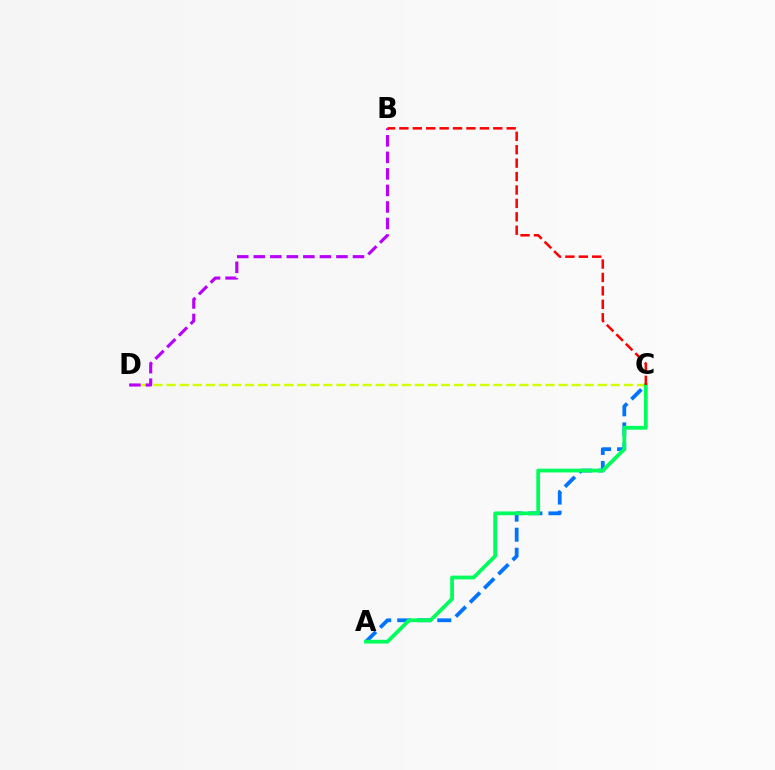{('A', 'C'): [{'color': '#0074ff', 'line_style': 'dashed', 'thickness': 2.72}, {'color': '#00ff5c', 'line_style': 'solid', 'thickness': 2.72}], ('C', 'D'): [{'color': '#d1ff00', 'line_style': 'dashed', 'thickness': 1.77}], ('B', 'D'): [{'color': '#b900ff', 'line_style': 'dashed', 'thickness': 2.25}], ('B', 'C'): [{'color': '#ff0000', 'line_style': 'dashed', 'thickness': 1.82}]}